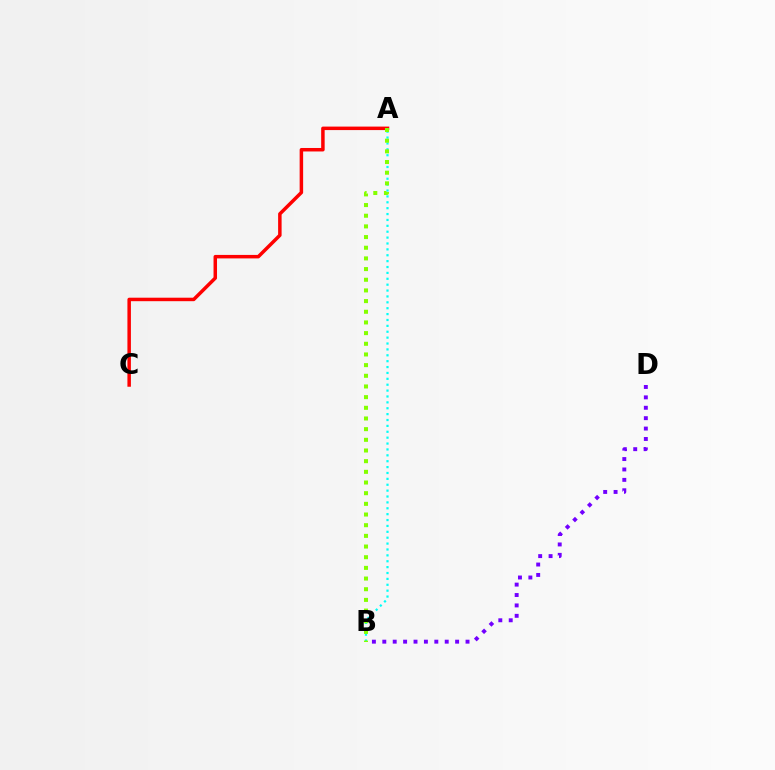{('A', 'B'): [{'color': '#00fff6', 'line_style': 'dotted', 'thickness': 1.6}, {'color': '#84ff00', 'line_style': 'dotted', 'thickness': 2.9}], ('A', 'C'): [{'color': '#ff0000', 'line_style': 'solid', 'thickness': 2.51}], ('B', 'D'): [{'color': '#7200ff', 'line_style': 'dotted', 'thickness': 2.83}]}